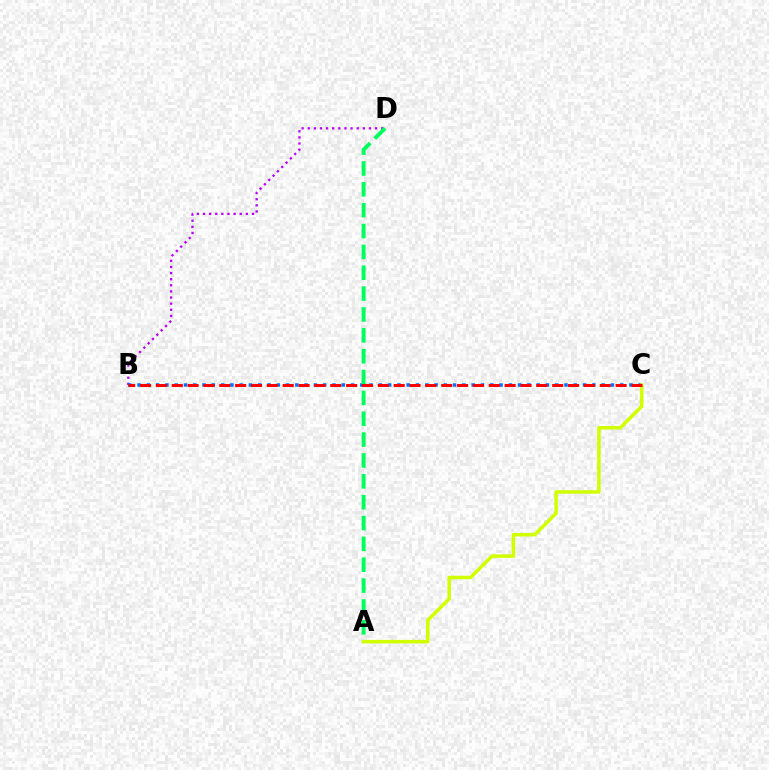{('B', 'D'): [{'color': '#b900ff', 'line_style': 'dotted', 'thickness': 1.66}], ('B', 'C'): [{'color': '#0074ff', 'line_style': 'dotted', 'thickness': 2.52}, {'color': '#ff0000', 'line_style': 'dashed', 'thickness': 2.15}], ('A', 'D'): [{'color': '#00ff5c', 'line_style': 'dashed', 'thickness': 2.83}], ('A', 'C'): [{'color': '#d1ff00', 'line_style': 'solid', 'thickness': 2.53}]}